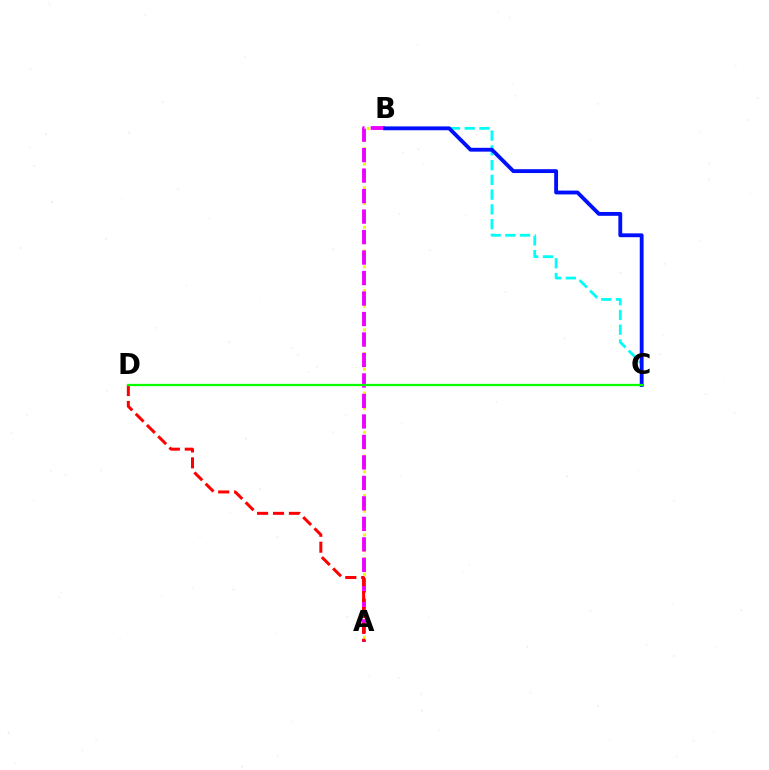{('B', 'C'): [{'color': '#00fff6', 'line_style': 'dashed', 'thickness': 2.0}, {'color': '#0010ff', 'line_style': 'solid', 'thickness': 2.77}], ('A', 'B'): [{'color': '#fcf500', 'line_style': 'dotted', 'thickness': 2.14}, {'color': '#ee00ff', 'line_style': 'dashed', 'thickness': 2.78}], ('A', 'D'): [{'color': '#ff0000', 'line_style': 'dashed', 'thickness': 2.16}], ('C', 'D'): [{'color': '#08ff00', 'line_style': 'solid', 'thickness': 1.64}]}